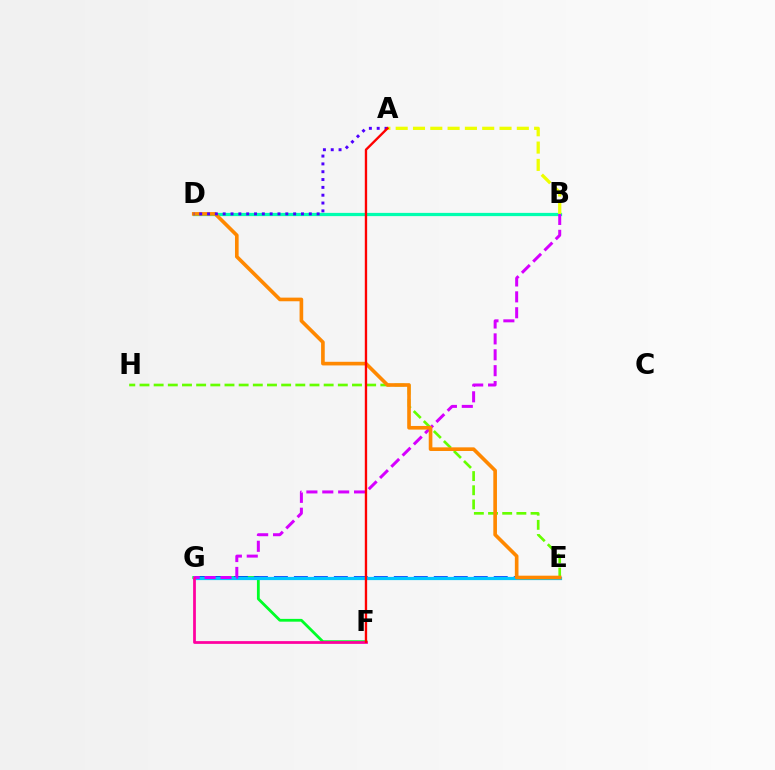{('F', 'G'): [{'color': '#00ff27', 'line_style': 'solid', 'thickness': 2.01}, {'color': '#ff00a0', 'line_style': 'solid', 'thickness': 1.99}], ('E', 'G'): [{'color': '#003fff', 'line_style': 'dashed', 'thickness': 2.71}, {'color': '#00c7ff', 'line_style': 'solid', 'thickness': 2.31}], ('E', 'H'): [{'color': '#66ff00', 'line_style': 'dashed', 'thickness': 1.92}], ('B', 'D'): [{'color': '#00ffaf', 'line_style': 'solid', 'thickness': 2.33}], ('B', 'G'): [{'color': '#d600ff', 'line_style': 'dashed', 'thickness': 2.16}], ('D', 'E'): [{'color': '#ff8800', 'line_style': 'solid', 'thickness': 2.62}], ('A', 'D'): [{'color': '#4f00ff', 'line_style': 'dotted', 'thickness': 2.13}], ('A', 'B'): [{'color': '#eeff00', 'line_style': 'dashed', 'thickness': 2.35}], ('A', 'F'): [{'color': '#ff0000', 'line_style': 'solid', 'thickness': 1.69}]}